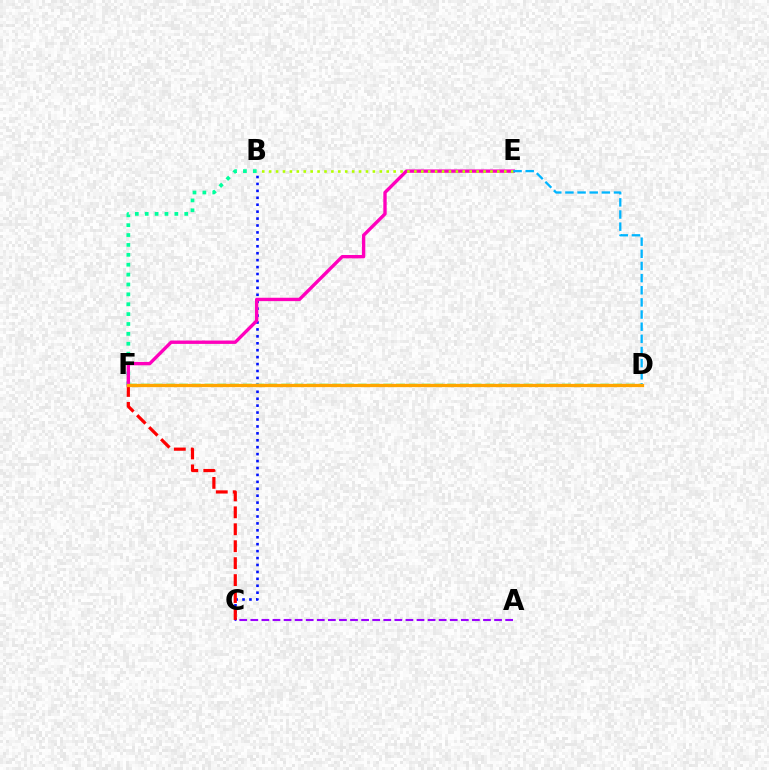{('A', 'C'): [{'color': '#9b00ff', 'line_style': 'dashed', 'thickness': 1.51}], ('B', 'F'): [{'color': '#00ff9d', 'line_style': 'dotted', 'thickness': 2.68}], ('B', 'C'): [{'color': '#0010ff', 'line_style': 'dotted', 'thickness': 1.88}], ('D', 'F'): [{'color': '#08ff00', 'line_style': 'dashed', 'thickness': 1.73}, {'color': '#ffa500', 'line_style': 'solid', 'thickness': 2.36}], ('C', 'F'): [{'color': '#ff0000', 'line_style': 'dashed', 'thickness': 2.3}], ('E', 'F'): [{'color': '#ff00bd', 'line_style': 'solid', 'thickness': 2.42}], ('B', 'E'): [{'color': '#b3ff00', 'line_style': 'dotted', 'thickness': 1.88}], ('D', 'E'): [{'color': '#00b5ff', 'line_style': 'dashed', 'thickness': 1.65}]}